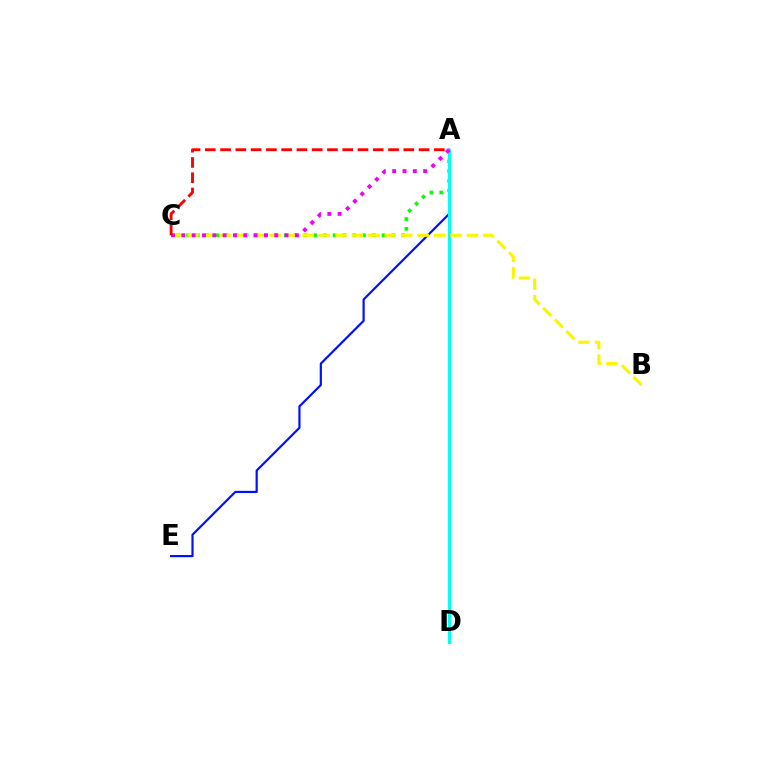{('A', 'C'): [{'color': '#08ff00', 'line_style': 'dotted', 'thickness': 2.66}, {'color': '#ee00ff', 'line_style': 'dotted', 'thickness': 2.8}, {'color': '#ff0000', 'line_style': 'dashed', 'thickness': 2.07}], ('A', 'E'): [{'color': '#0010ff', 'line_style': 'solid', 'thickness': 1.58}], ('A', 'D'): [{'color': '#00fff6', 'line_style': 'solid', 'thickness': 2.28}], ('B', 'C'): [{'color': '#fcf500', 'line_style': 'dashed', 'thickness': 2.23}]}